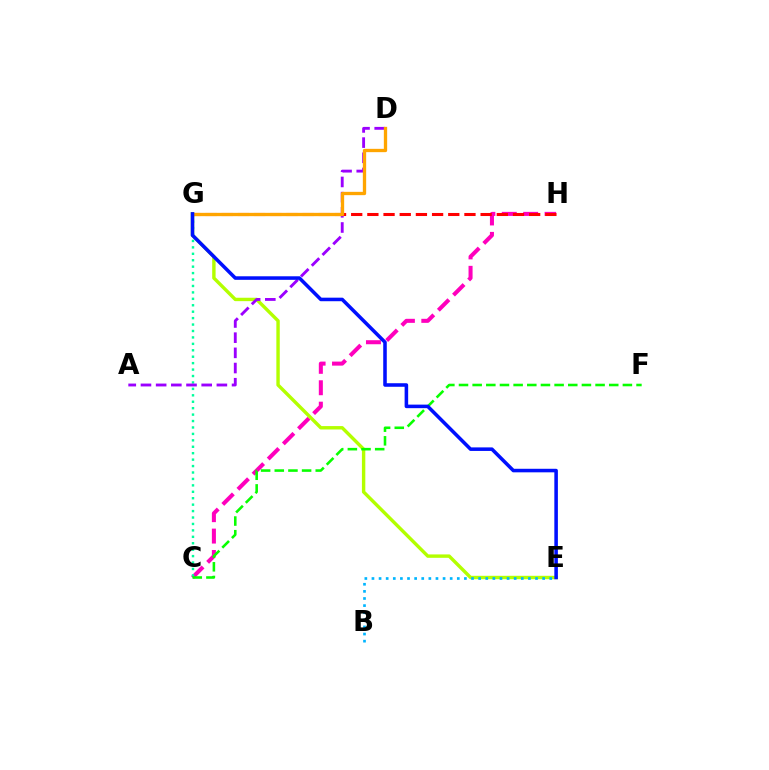{('C', 'H'): [{'color': '#ff00bd', 'line_style': 'dashed', 'thickness': 2.91}], ('E', 'G'): [{'color': '#b3ff00', 'line_style': 'solid', 'thickness': 2.45}, {'color': '#0010ff', 'line_style': 'solid', 'thickness': 2.56}], ('C', 'G'): [{'color': '#00ff9d', 'line_style': 'dotted', 'thickness': 1.75}], ('A', 'D'): [{'color': '#9b00ff', 'line_style': 'dashed', 'thickness': 2.06}], ('G', 'H'): [{'color': '#ff0000', 'line_style': 'dashed', 'thickness': 2.2}], ('B', 'E'): [{'color': '#00b5ff', 'line_style': 'dotted', 'thickness': 1.93}], ('C', 'F'): [{'color': '#08ff00', 'line_style': 'dashed', 'thickness': 1.86}], ('D', 'G'): [{'color': '#ffa500', 'line_style': 'solid', 'thickness': 2.39}]}